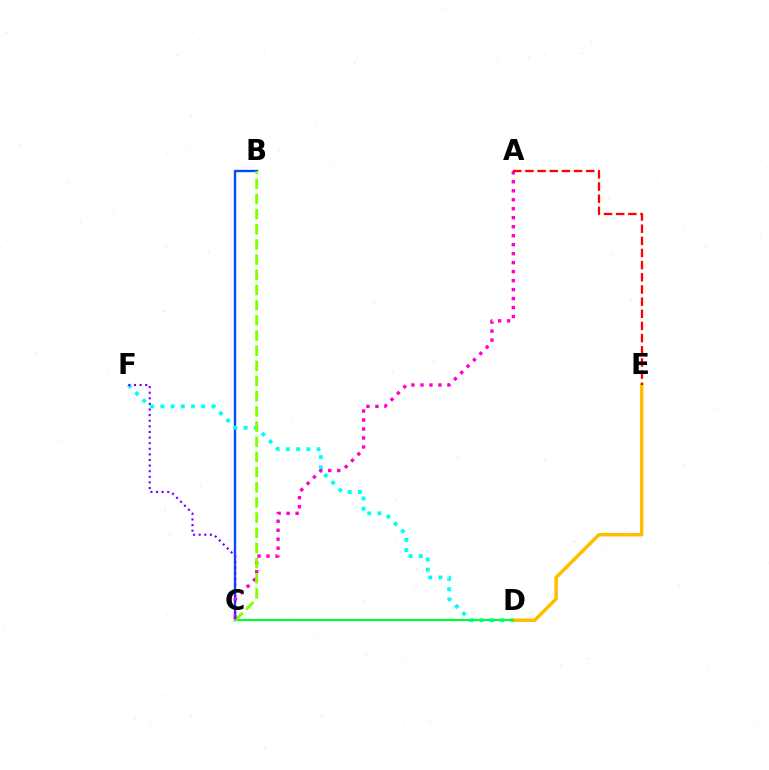{('B', 'C'): [{'color': '#004bff', 'line_style': 'solid', 'thickness': 1.7}, {'color': '#84ff00', 'line_style': 'dashed', 'thickness': 2.06}], ('D', 'F'): [{'color': '#00fff6', 'line_style': 'dotted', 'thickness': 2.78}], ('A', 'C'): [{'color': '#ff00cf', 'line_style': 'dotted', 'thickness': 2.44}], ('D', 'E'): [{'color': '#ffbd00', 'line_style': 'solid', 'thickness': 2.48}], ('C', 'D'): [{'color': '#00ff39', 'line_style': 'solid', 'thickness': 1.56}], ('A', 'E'): [{'color': '#ff0000', 'line_style': 'dashed', 'thickness': 1.65}], ('C', 'F'): [{'color': '#7200ff', 'line_style': 'dotted', 'thickness': 1.52}]}